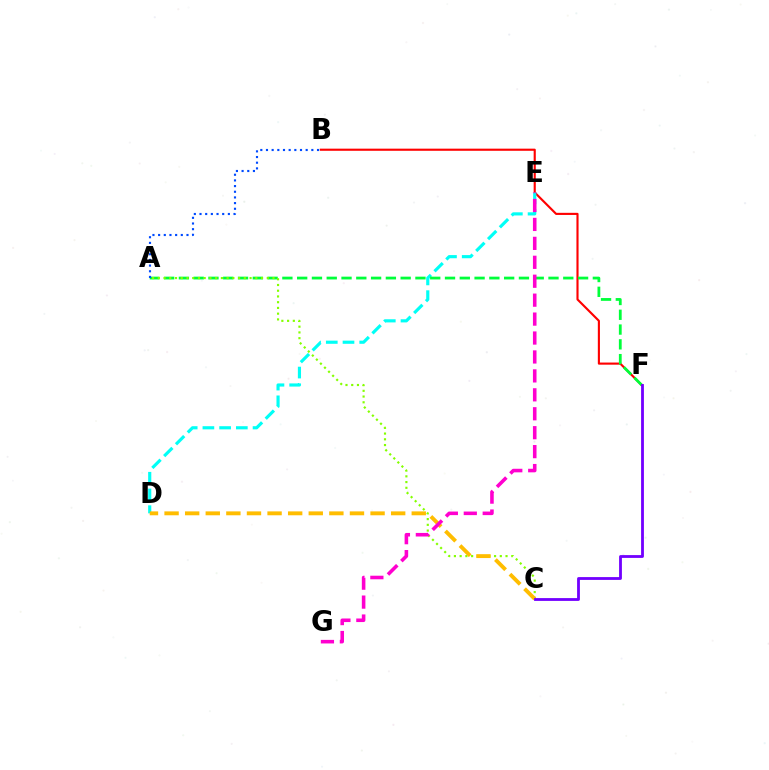{('B', 'F'): [{'color': '#ff0000', 'line_style': 'solid', 'thickness': 1.53}], ('D', 'E'): [{'color': '#00fff6', 'line_style': 'dashed', 'thickness': 2.27}], ('A', 'F'): [{'color': '#00ff39', 'line_style': 'dashed', 'thickness': 2.01}], ('A', 'C'): [{'color': '#84ff00', 'line_style': 'dotted', 'thickness': 1.56}], ('C', 'D'): [{'color': '#ffbd00', 'line_style': 'dashed', 'thickness': 2.8}], ('C', 'F'): [{'color': '#7200ff', 'line_style': 'solid', 'thickness': 2.03}], ('A', 'B'): [{'color': '#004bff', 'line_style': 'dotted', 'thickness': 1.54}], ('E', 'G'): [{'color': '#ff00cf', 'line_style': 'dashed', 'thickness': 2.57}]}